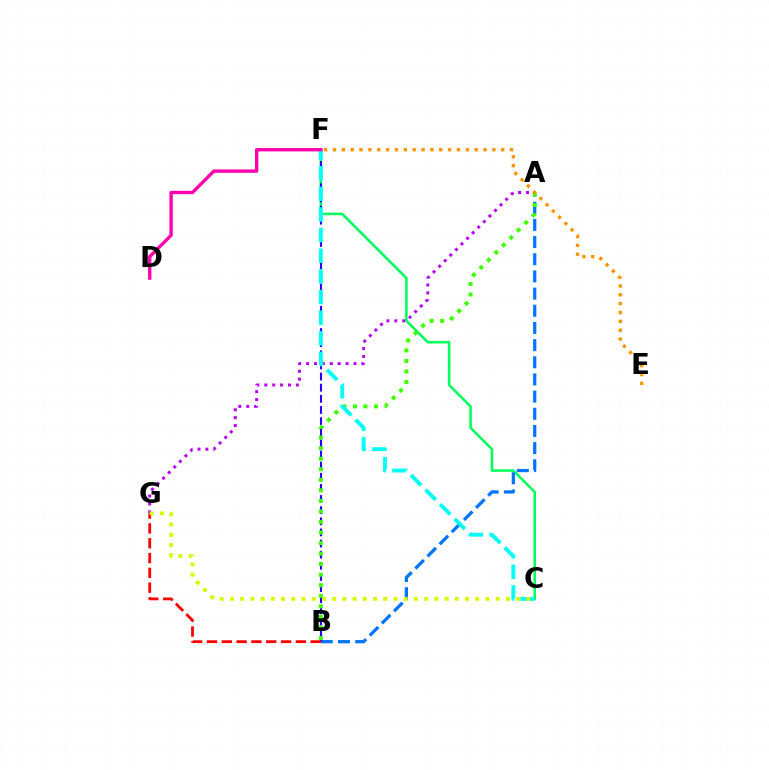{('C', 'F'): [{'color': '#00ff5c', 'line_style': 'solid', 'thickness': 1.84}, {'color': '#00fff6', 'line_style': 'dashed', 'thickness': 2.8}], ('A', 'B'): [{'color': '#0074ff', 'line_style': 'dashed', 'thickness': 2.33}, {'color': '#3dff00', 'line_style': 'dotted', 'thickness': 2.87}], ('B', 'F'): [{'color': '#2500ff', 'line_style': 'dashed', 'thickness': 1.51}], ('A', 'G'): [{'color': '#b900ff', 'line_style': 'dotted', 'thickness': 2.15}], ('B', 'G'): [{'color': '#ff0000', 'line_style': 'dashed', 'thickness': 2.01}], ('C', 'G'): [{'color': '#d1ff00', 'line_style': 'dotted', 'thickness': 2.78}], ('D', 'F'): [{'color': '#ff00ac', 'line_style': 'solid', 'thickness': 2.43}], ('E', 'F'): [{'color': '#ff9400', 'line_style': 'dotted', 'thickness': 2.41}]}